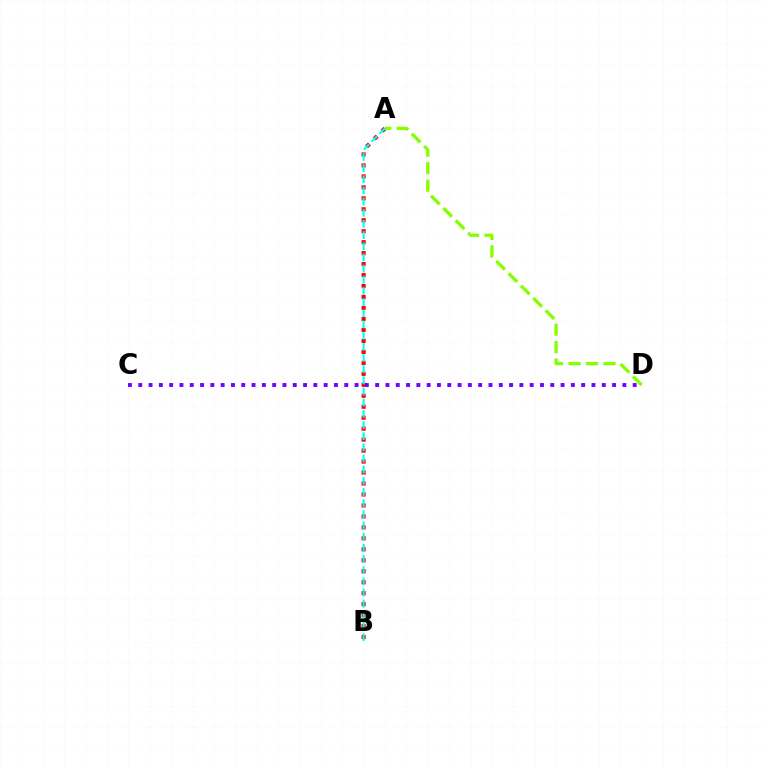{('A', 'B'): [{'color': '#ff0000', 'line_style': 'dotted', 'thickness': 2.98}, {'color': '#00fff6', 'line_style': 'dashed', 'thickness': 1.52}], ('C', 'D'): [{'color': '#7200ff', 'line_style': 'dotted', 'thickness': 2.8}], ('A', 'D'): [{'color': '#84ff00', 'line_style': 'dashed', 'thickness': 2.37}]}